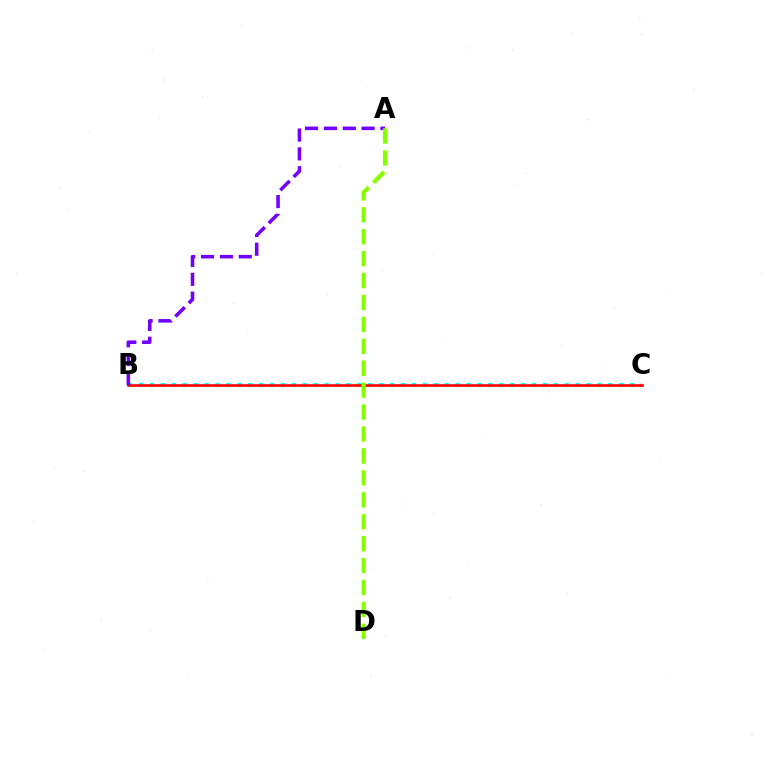{('B', 'C'): [{'color': '#00fff6', 'line_style': 'dotted', 'thickness': 2.97}, {'color': '#ff0000', 'line_style': 'solid', 'thickness': 1.89}], ('A', 'B'): [{'color': '#7200ff', 'line_style': 'dashed', 'thickness': 2.56}], ('A', 'D'): [{'color': '#84ff00', 'line_style': 'dashed', 'thickness': 2.98}]}